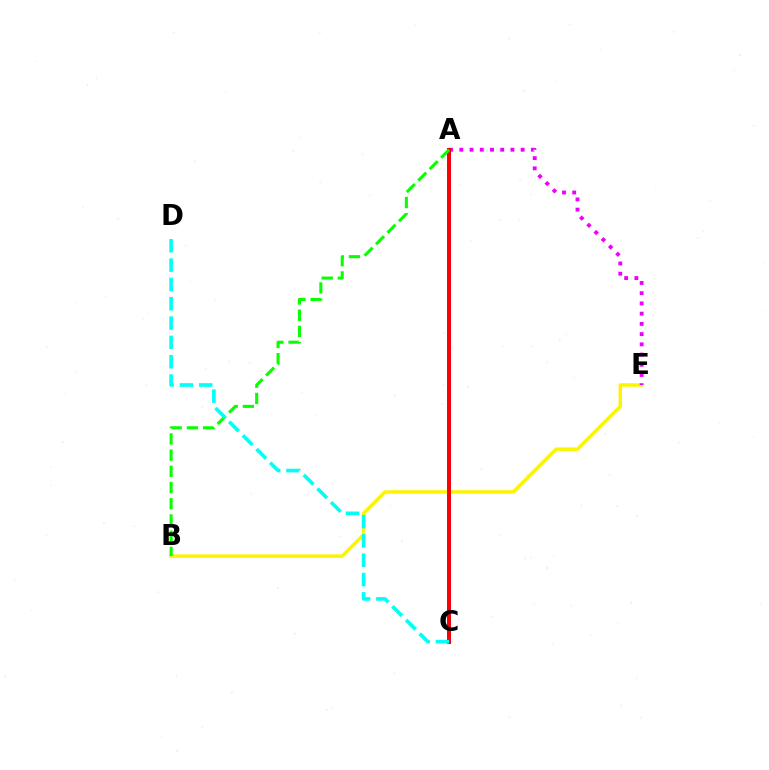{('B', 'E'): [{'color': '#fcf500', 'line_style': 'solid', 'thickness': 2.49}], ('A', 'E'): [{'color': '#ee00ff', 'line_style': 'dotted', 'thickness': 2.78}], ('A', 'C'): [{'color': '#0010ff', 'line_style': 'solid', 'thickness': 2.6}, {'color': '#ff0000', 'line_style': 'solid', 'thickness': 2.78}], ('A', 'B'): [{'color': '#08ff00', 'line_style': 'dashed', 'thickness': 2.2}], ('C', 'D'): [{'color': '#00fff6', 'line_style': 'dashed', 'thickness': 2.62}]}